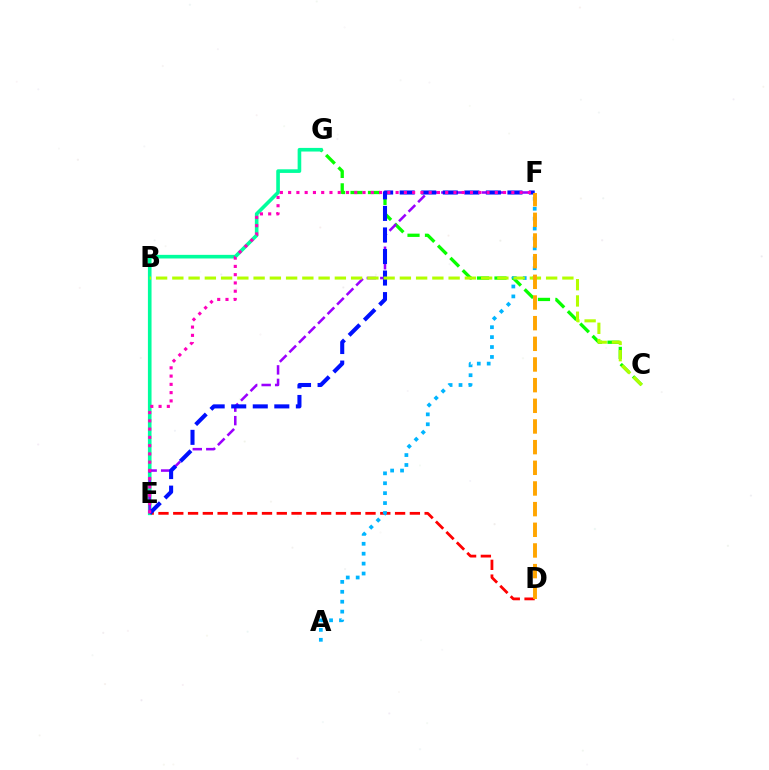{('C', 'G'): [{'color': '#08ff00', 'line_style': 'dashed', 'thickness': 2.37}], ('D', 'E'): [{'color': '#ff0000', 'line_style': 'dashed', 'thickness': 2.01}], ('E', 'G'): [{'color': '#00ff9d', 'line_style': 'solid', 'thickness': 2.61}], ('E', 'F'): [{'color': '#9b00ff', 'line_style': 'dashed', 'thickness': 1.83}, {'color': '#0010ff', 'line_style': 'dashed', 'thickness': 2.93}, {'color': '#ff00bd', 'line_style': 'dotted', 'thickness': 2.25}], ('A', 'F'): [{'color': '#00b5ff', 'line_style': 'dotted', 'thickness': 2.69}], ('B', 'C'): [{'color': '#b3ff00', 'line_style': 'dashed', 'thickness': 2.21}], ('D', 'F'): [{'color': '#ffa500', 'line_style': 'dashed', 'thickness': 2.81}]}